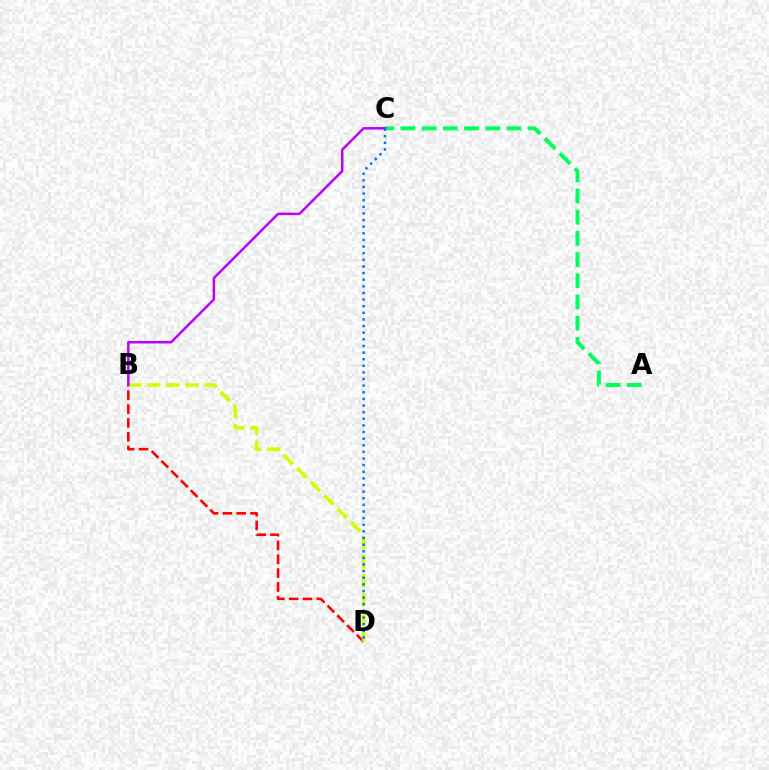{('A', 'C'): [{'color': '#00ff5c', 'line_style': 'dashed', 'thickness': 2.88}], ('B', 'D'): [{'color': '#ff0000', 'line_style': 'dashed', 'thickness': 1.88}, {'color': '#d1ff00', 'line_style': 'dashed', 'thickness': 2.59}], ('B', 'C'): [{'color': '#b900ff', 'line_style': 'solid', 'thickness': 1.81}], ('C', 'D'): [{'color': '#0074ff', 'line_style': 'dotted', 'thickness': 1.8}]}